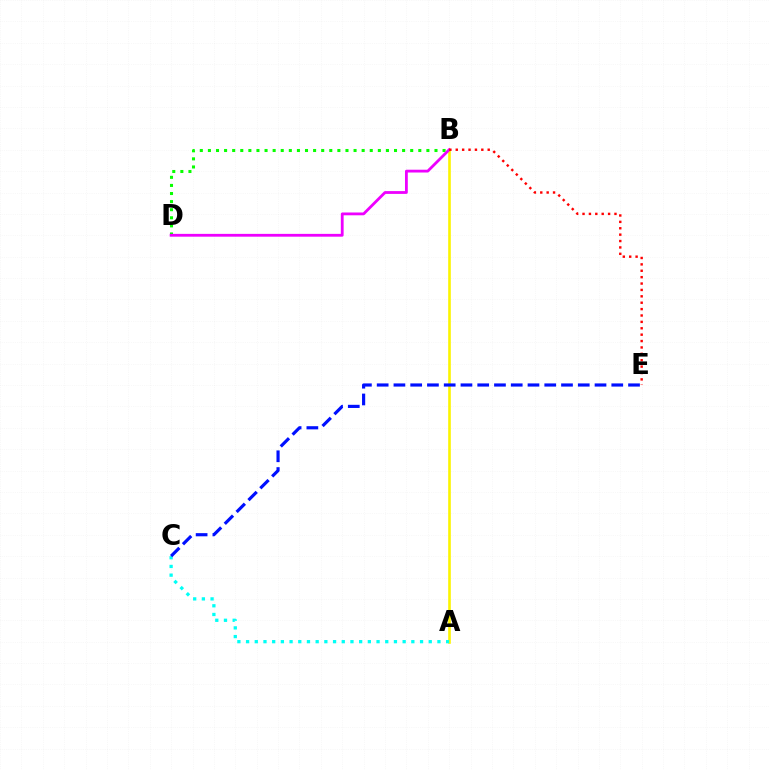{('A', 'B'): [{'color': '#fcf500', 'line_style': 'solid', 'thickness': 1.89}], ('B', 'D'): [{'color': '#08ff00', 'line_style': 'dotted', 'thickness': 2.2}, {'color': '#ee00ff', 'line_style': 'solid', 'thickness': 2.02}], ('A', 'C'): [{'color': '#00fff6', 'line_style': 'dotted', 'thickness': 2.36}], ('B', 'E'): [{'color': '#ff0000', 'line_style': 'dotted', 'thickness': 1.74}], ('C', 'E'): [{'color': '#0010ff', 'line_style': 'dashed', 'thickness': 2.28}]}